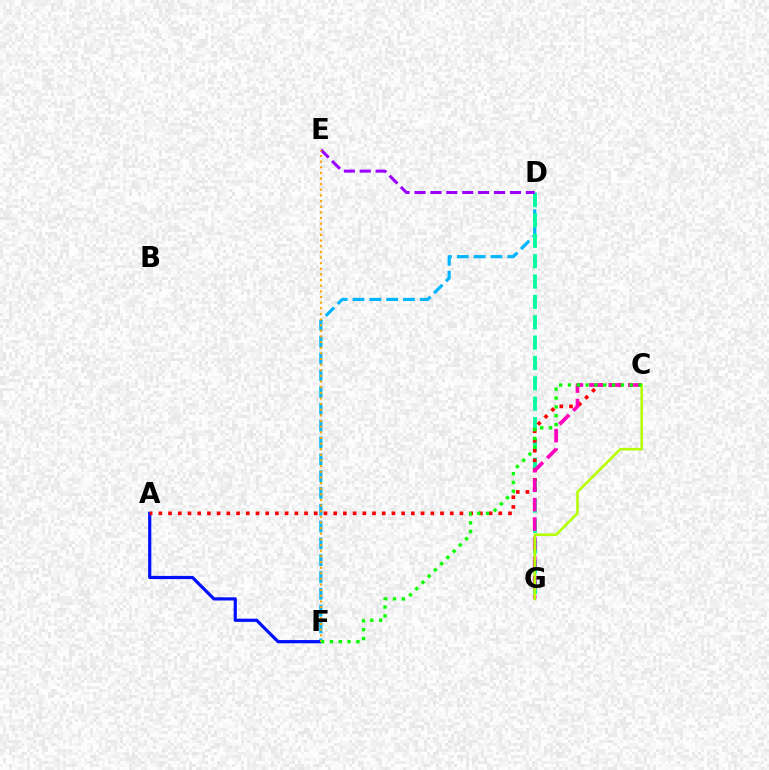{('D', 'F'): [{'color': '#00b5ff', 'line_style': 'dashed', 'thickness': 2.28}], ('D', 'G'): [{'color': '#00ff9d', 'line_style': 'dashed', 'thickness': 2.77}], ('A', 'F'): [{'color': '#0010ff', 'line_style': 'solid', 'thickness': 2.3}], ('A', 'C'): [{'color': '#ff0000', 'line_style': 'dotted', 'thickness': 2.64}], ('C', 'G'): [{'color': '#ff00bd', 'line_style': 'dashed', 'thickness': 2.65}, {'color': '#b3ff00', 'line_style': 'solid', 'thickness': 1.85}], ('D', 'E'): [{'color': '#9b00ff', 'line_style': 'dashed', 'thickness': 2.16}], ('E', 'F'): [{'color': '#ffa500', 'line_style': 'dotted', 'thickness': 1.53}], ('C', 'F'): [{'color': '#08ff00', 'line_style': 'dotted', 'thickness': 2.4}]}